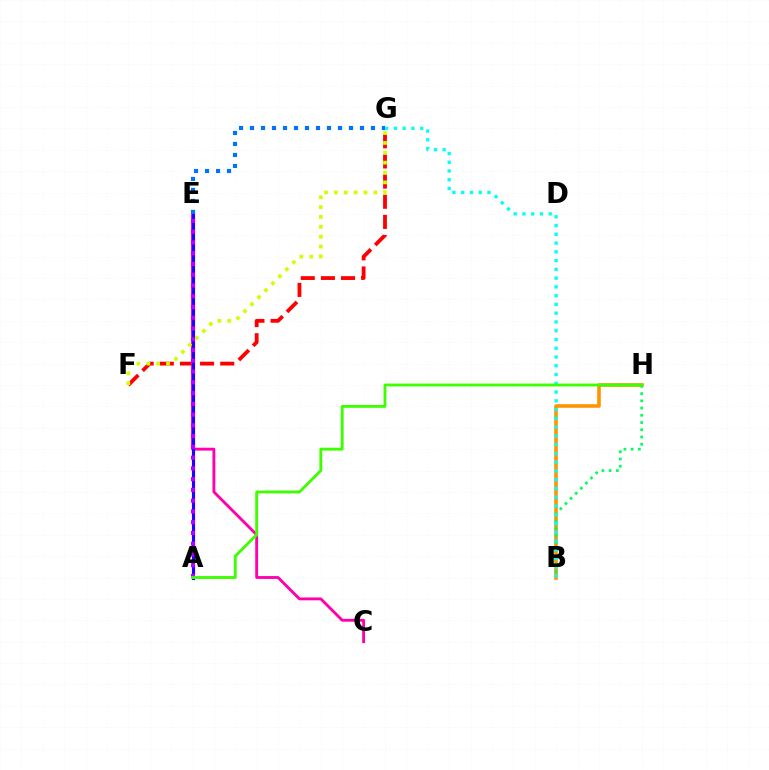{('F', 'G'): [{'color': '#ff0000', 'line_style': 'dashed', 'thickness': 2.74}, {'color': '#d1ff00', 'line_style': 'dotted', 'thickness': 2.68}], ('B', 'H'): [{'color': '#ff9400', 'line_style': 'solid', 'thickness': 2.59}, {'color': '#00ff5c', 'line_style': 'dotted', 'thickness': 1.97}], ('C', 'E'): [{'color': '#ff00ac', 'line_style': 'solid', 'thickness': 2.05}], ('A', 'E'): [{'color': '#2500ff', 'line_style': 'solid', 'thickness': 2.27}, {'color': '#b900ff', 'line_style': 'dotted', 'thickness': 2.92}], ('E', 'G'): [{'color': '#0074ff', 'line_style': 'dotted', 'thickness': 2.99}], ('B', 'G'): [{'color': '#00fff6', 'line_style': 'dotted', 'thickness': 2.38}], ('A', 'H'): [{'color': '#3dff00', 'line_style': 'solid', 'thickness': 2.06}]}